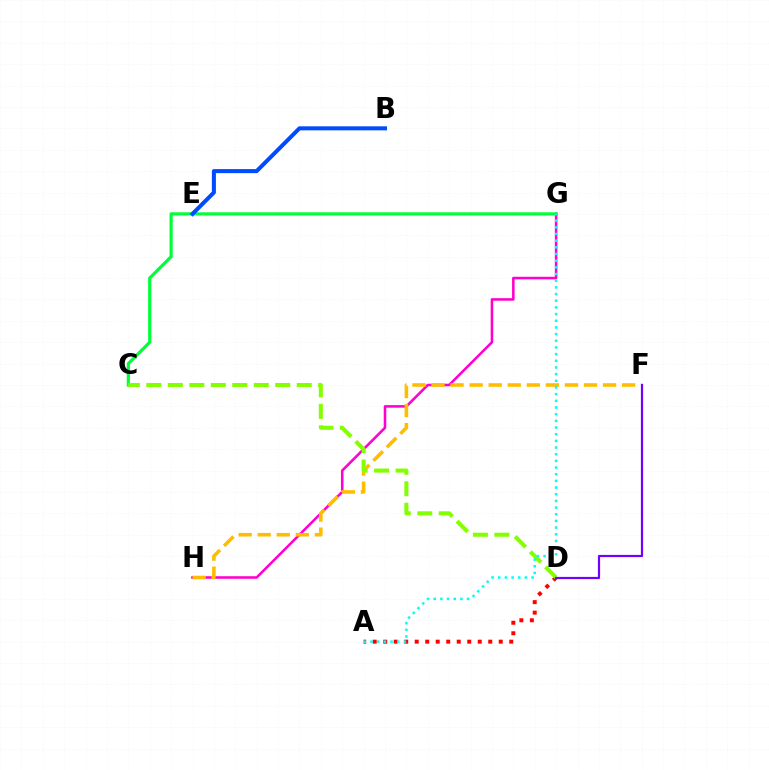{('G', 'H'): [{'color': '#ff00cf', 'line_style': 'solid', 'thickness': 1.84}], ('C', 'G'): [{'color': '#00ff39', 'line_style': 'solid', 'thickness': 2.3}], ('A', 'D'): [{'color': '#ff0000', 'line_style': 'dotted', 'thickness': 2.85}], ('F', 'H'): [{'color': '#ffbd00', 'line_style': 'dashed', 'thickness': 2.59}], ('B', 'E'): [{'color': '#004bff', 'line_style': 'solid', 'thickness': 2.9}], ('C', 'D'): [{'color': '#84ff00', 'line_style': 'dashed', 'thickness': 2.92}], ('D', 'F'): [{'color': '#7200ff', 'line_style': 'solid', 'thickness': 1.59}], ('A', 'G'): [{'color': '#00fff6', 'line_style': 'dotted', 'thickness': 1.81}]}